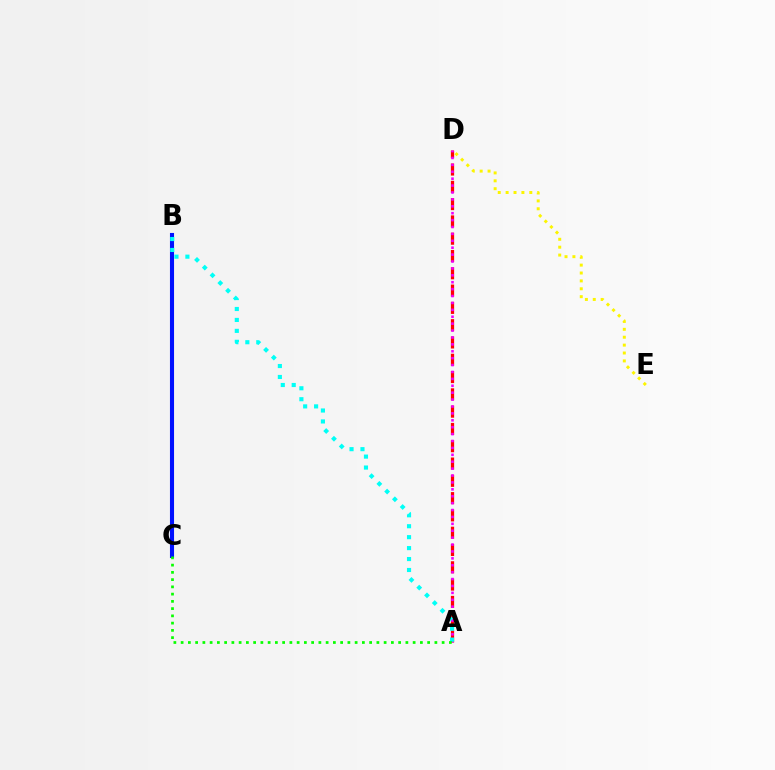{('D', 'E'): [{'color': '#fcf500', 'line_style': 'dotted', 'thickness': 2.14}], ('B', 'C'): [{'color': '#0010ff', 'line_style': 'solid', 'thickness': 2.94}], ('A', 'D'): [{'color': '#ff0000', 'line_style': 'dashed', 'thickness': 2.35}, {'color': '#ee00ff', 'line_style': 'dotted', 'thickness': 1.88}], ('A', 'B'): [{'color': '#00fff6', 'line_style': 'dotted', 'thickness': 2.97}], ('A', 'C'): [{'color': '#08ff00', 'line_style': 'dotted', 'thickness': 1.97}]}